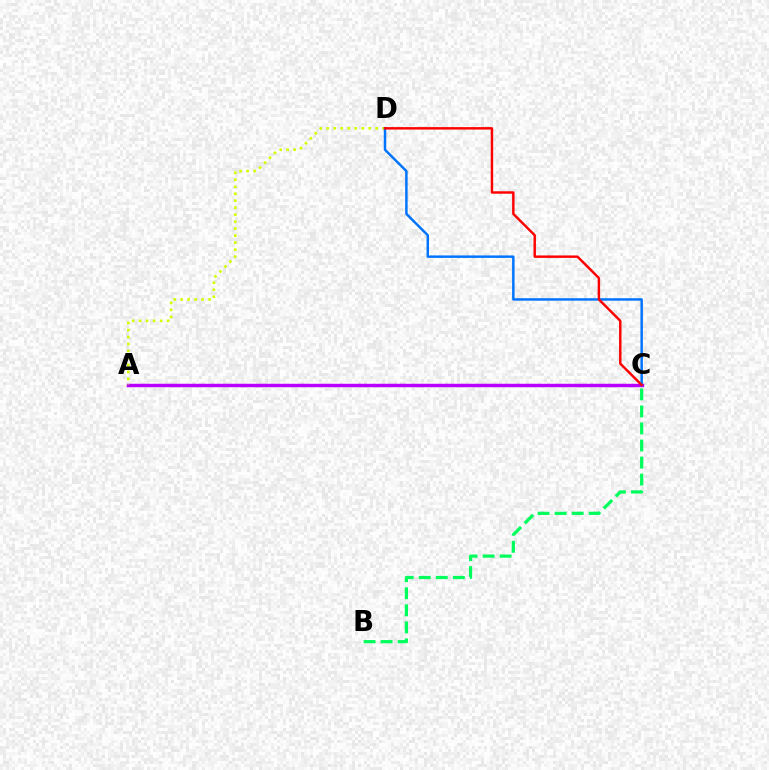{('A', 'C'): [{'color': '#b900ff', 'line_style': 'solid', 'thickness': 2.49}], ('A', 'D'): [{'color': '#d1ff00', 'line_style': 'dotted', 'thickness': 1.9}], ('C', 'D'): [{'color': '#0074ff', 'line_style': 'solid', 'thickness': 1.78}, {'color': '#ff0000', 'line_style': 'solid', 'thickness': 1.76}], ('B', 'C'): [{'color': '#00ff5c', 'line_style': 'dashed', 'thickness': 2.32}]}